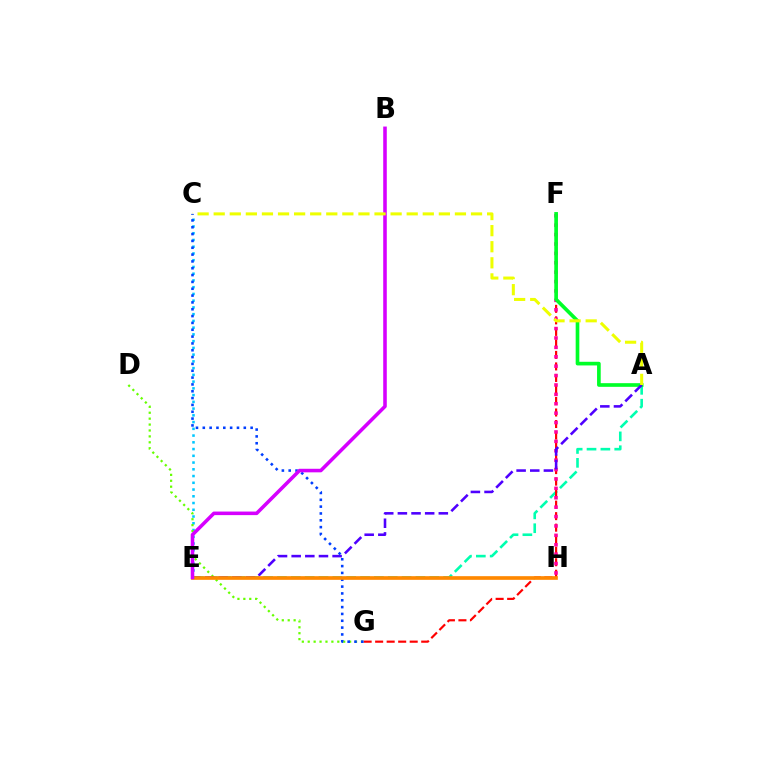{('A', 'E'): [{'color': '#00ffaf', 'line_style': 'dashed', 'thickness': 1.88}, {'color': '#4f00ff', 'line_style': 'dashed', 'thickness': 1.85}], ('C', 'E'): [{'color': '#00c7ff', 'line_style': 'dotted', 'thickness': 1.83}], ('D', 'G'): [{'color': '#66ff00', 'line_style': 'dotted', 'thickness': 1.61}], ('F', 'G'): [{'color': '#ff0000', 'line_style': 'dashed', 'thickness': 1.56}], ('F', 'H'): [{'color': '#ff00a0', 'line_style': 'dotted', 'thickness': 2.55}], ('A', 'F'): [{'color': '#00ff27', 'line_style': 'solid', 'thickness': 2.63}], ('C', 'G'): [{'color': '#003fff', 'line_style': 'dotted', 'thickness': 1.86}], ('E', 'H'): [{'color': '#ff8800', 'line_style': 'solid', 'thickness': 2.64}], ('B', 'E'): [{'color': '#d600ff', 'line_style': 'solid', 'thickness': 2.56}], ('A', 'C'): [{'color': '#eeff00', 'line_style': 'dashed', 'thickness': 2.18}]}